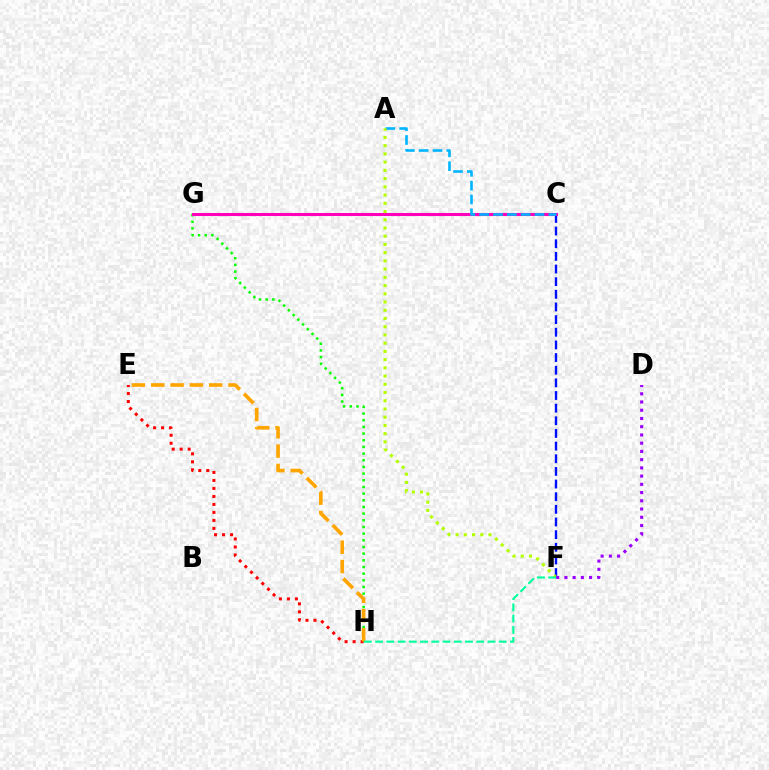{('G', 'H'): [{'color': '#08ff00', 'line_style': 'dotted', 'thickness': 1.81}], ('C', 'F'): [{'color': '#0010ff', 'line_style': 'dashed', 'thickness': 1.72}], ('C', 'G'): [{'color': '#ff00bd', 'line_style': 'solid', 'thickness': 2.22}], ('E', 'H'): [{'color': '#ff0000', 'line_style': 'dotted', 'thickness': 2.17}, {'color': '#ffa500', 'line_style': 'dashed', 'thickness': 2.62}], ('A', 'C'): [{'color': '#00b5ff', 'line_style': 'dashed', 'thickness': 1.88}], ('A', 'F'): [{'color': '#b3ff00', 'line_style': 'dotted', 'thickness': 2.24}], ('D', 'F'): [{'color': '#9b00ff', 'line_style': 'dotted', 'thickness': 2.24}], ('F', 'H'): [{'color': '#00ff9d', 'line_style': 'dashed', 'thickness': 1.53}]}